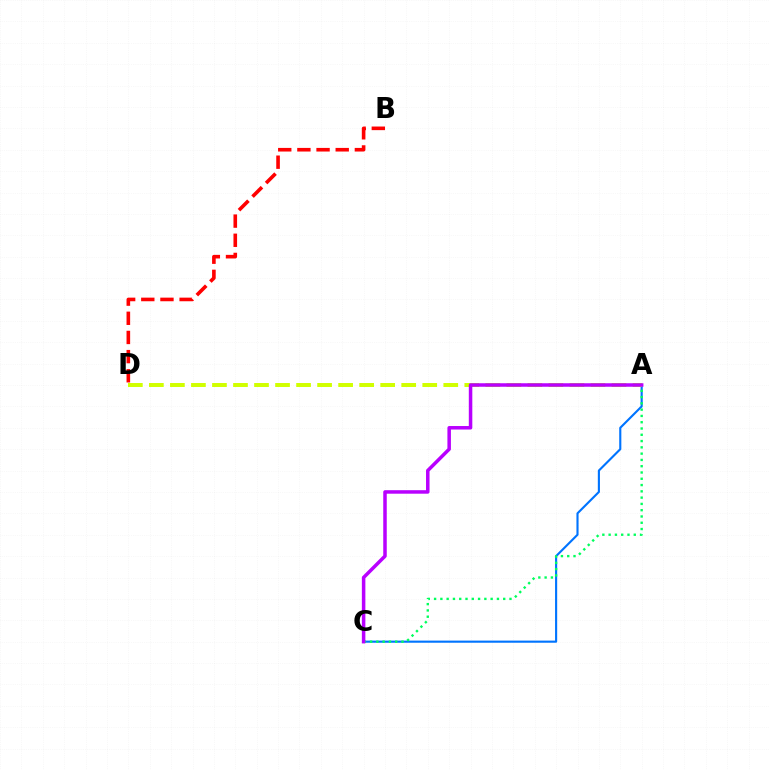{('A', 'C'): [{'color': '#0074ff', 'line_style': 'solid', 'thickness': 1.53}, {'color': '#00ff5c', 'line_style': 'dotted', 'thickness': 1.71}, {'color': '#b900ff', 'line_style': 'solid', 'thickness': 2.53}], ('B', 'D'): [{'color': '#ff0000', 'line_style': 'dashed', 'thickness': 2.6}], ('A', 'D'): [{'color': '#d1ff00', 'line_style': 'dashed', 'thickness': 2.86}]}